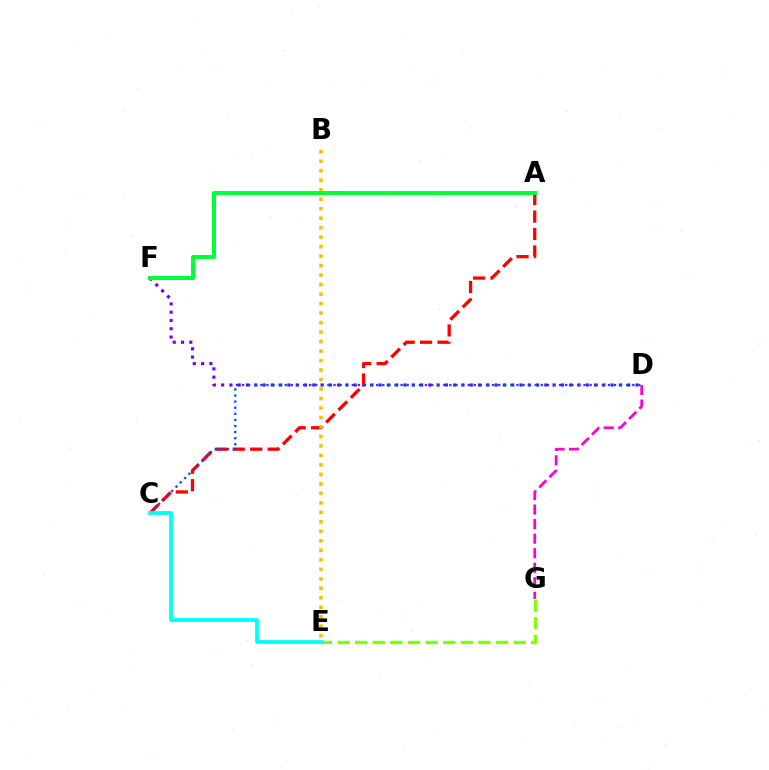{('D', 'F'): [{'color': '#7200ff', 'line_style': 'dotted', 'thickness': 2.25}], ('A', 'C'): [{'color': '#ff0000', 'line_style': 'dashed', 'thickness': 2.37}], ('C', 'D'): [{'color': '#004bff', 'line_style': 'dotted', 'thickness': 1.66}], ('E', 'G'): [{'color': '#84ff00', 'line_style': 'dashed', 'thickness': 2.39}], ('D', 'G'): [{'color': '#ff00cf', 'line_style': 'dashed', 'thickness': 1.97}], ('B', 'E'): [{'color': '#ffbd00', 'line_style': 'dotted', 'thickness': 2.58}], ('C', 'E'): [{'color': '#00fff6', 'line_style': 'solid', 'thickness': 2.73}], ('A', 'F'): [{'color': '#00ff39', 'line_style': 'solid', 'thickness': 2.88}]}